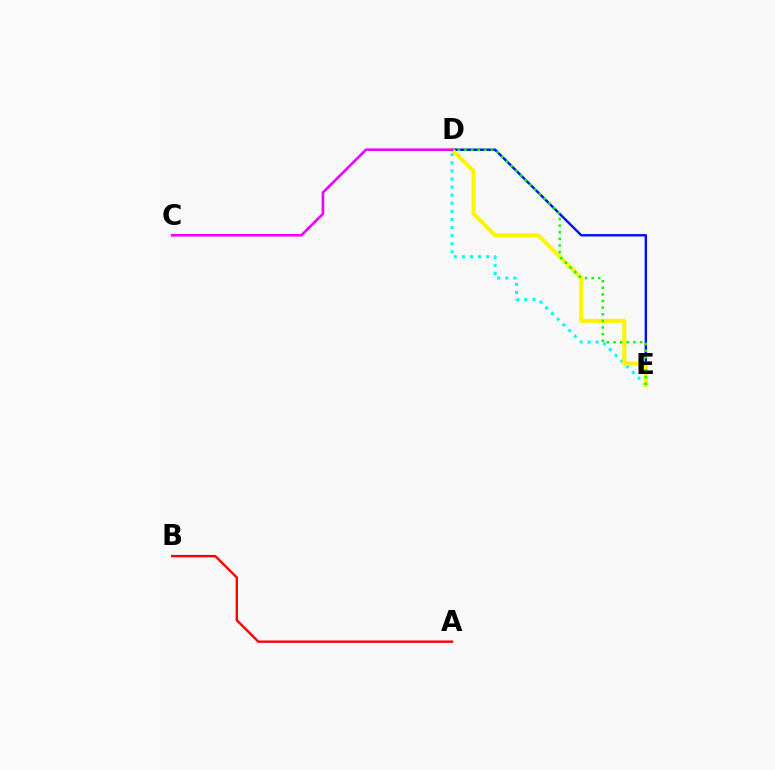{('D', 'E'): [{'color': '#00fff6', 'line_style': 'dotted', 'thickness': 2.2}, {'color': '#0010ff', 'line_style': 'solid', 'thickness': 1.74}, {'color': '#fcf500', 'line_style': 'solid', 'thickness': 2.91}, {'color': '#08ff00', 'line_style': 'dotted', 'thickness': 1.8}], ('A', 'B'): [{'color': '#ff0000', 'line_style': 'solid', 'thickness': 1.72}], ('C', 'D'): [{'color': '#ee00ff', 'line_style': 'solid', 'thickness': 1.87}]}